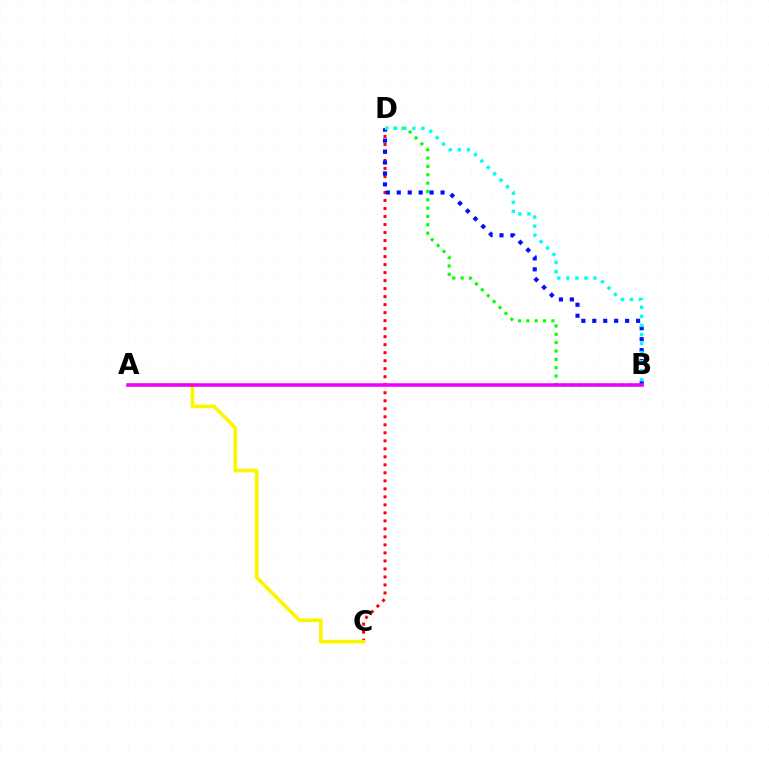{('B', 'D'): [{'color': '#08ff00', 'line_style': 'dotted', 'thickness': 2.27}, {'color': '#0010ff', 'line_style': 'dotted', 'thickness': 2.97}, {'color': '#00fff6', 'line_style': 'dotted', 'thickness': 2.46}], ('C', 'D'): [{'color': '#ff0000', 'line_style': 'dotted', 'thickness': 2.18}], ('A', 'C'): [{'color': '#fcf500', 'line_style': 'solid', 'thickness': 2.63}], ('A', 'B'): [{'color': '#ee00ff', 'line_style': 'solid', 'thickness': 2.55}]}